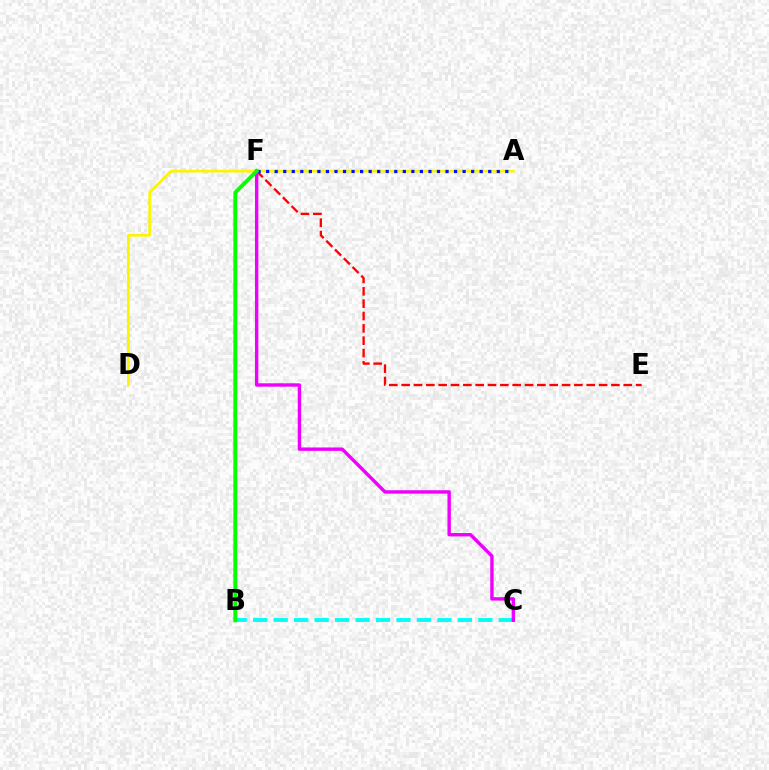{('A', 'D'): [{'color': '#fcf500', 'line_style': 'solid', 'thickness': 1.97}], ('B', 'C'): [{'color': '#00fff6', 'line_style': 'dashed', 'thickness': 2.78}], ('E', 'F'): [{'color': '#ff0000', 'line_style': 'dashed', 'thickness': 1.68}], ('A', 'F'): [{'color': '#0010ff', 'line_style': 'dotted', 'thickness': 2.32}], ('C', 'F'): [{'color': '#ee00ff', 'line_style': 'solid', 'thickness': 2.45}], ('B', 'F'): [{'color': '#08ff00', 'line_style': 'solid', 'thickness': 2.79}]}